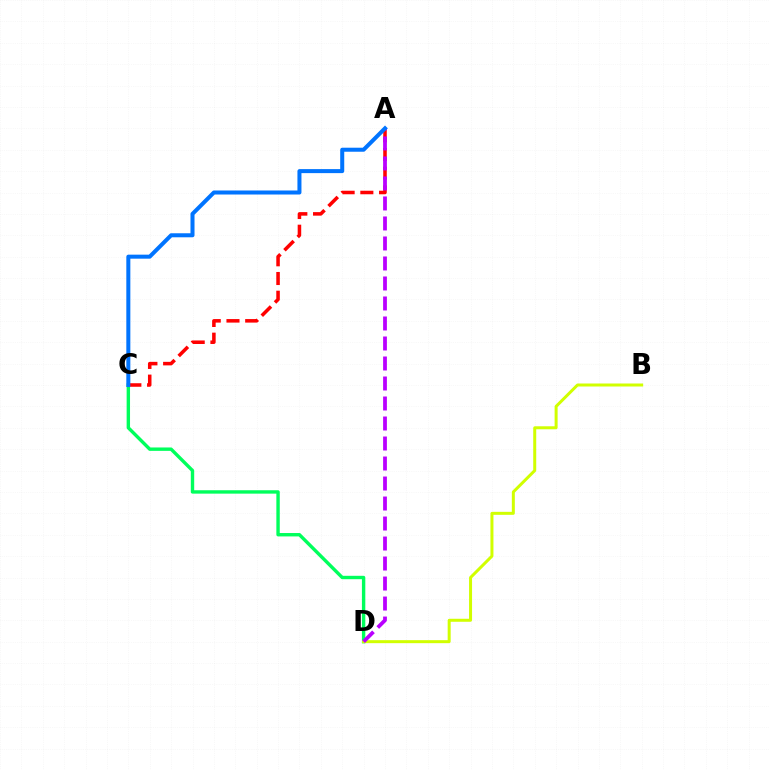{('C', 'D'): [{'color': '#00ff5c', 'line_style': 'solid', 'thickness': 2.44}], ('B', 'D'): [{'color': '#d1ff00', 'line_style': 'solid', 'thickness': 2.16}], ('A', 'C'): [{'color': '#ff0000', 'line_style': 'dashed', 'thickness': 2.54}, {'color': '#0074ff', 'line_style': 'solid', 'thickness': 2.9}], ('A', 'D'): [{'color': '#b900ff', 'line_style': 'dashed', 'thickness': 2.72}]}